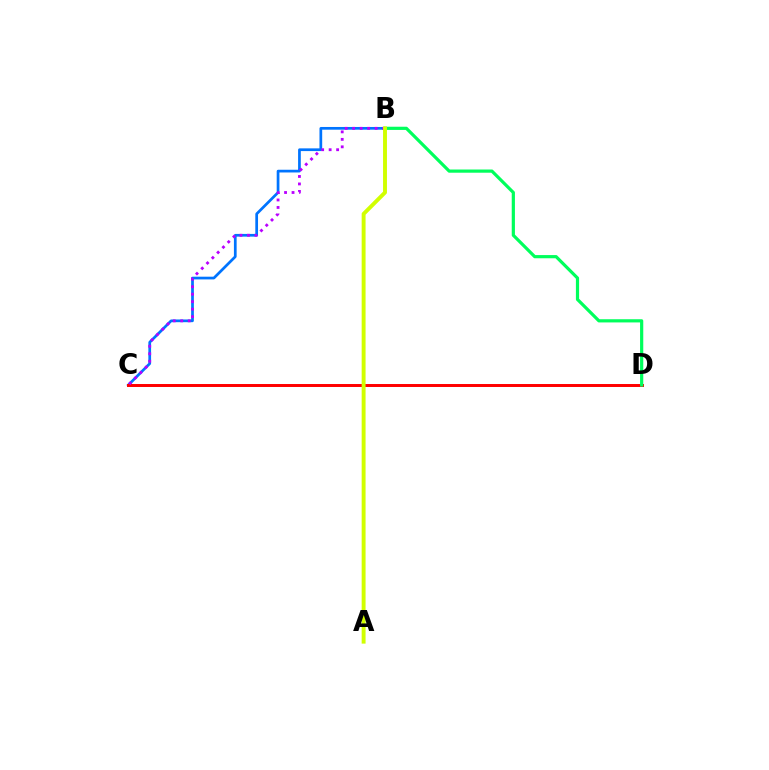{('B', 'C'): [{'color': '#0074ff', 'line_style': 'solid', 'thickness': 1.96}, {'color': '#b900ff', 'line_style': 'dotted', 'thickness': 2.03}], ('C', 'D'): [{'color': '#ff0000', 'line_style': 'solid', 'thickness': 2.14}], ('B', 'D'): [{'color': '#00ff5c', 'line_style': 'solid', 'thickness': 2.3}], ('A', 'B'): [{'color': '#d1ff00', 'line_style': 'solid', 'thickness': 2.81}]}